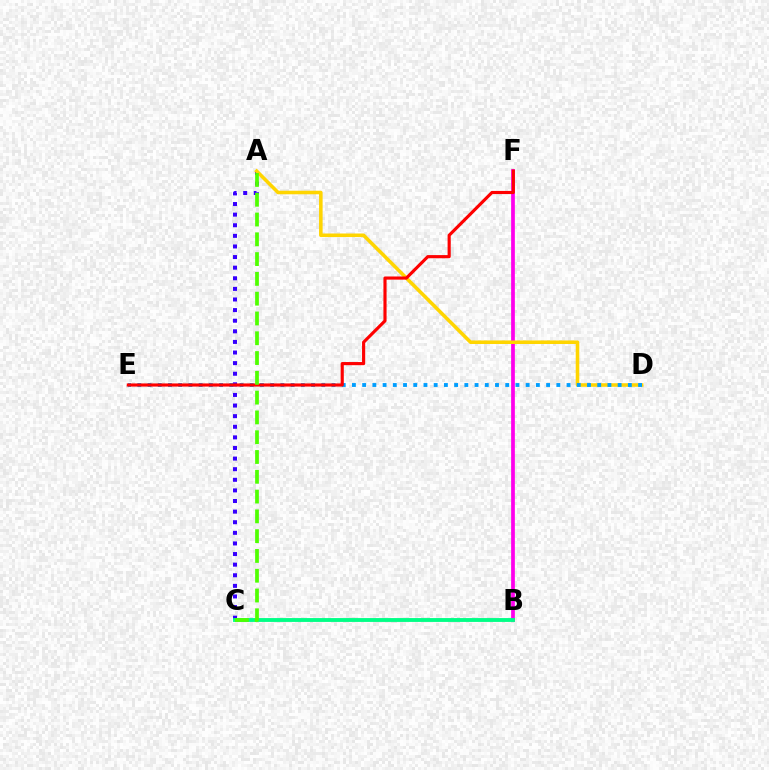{('B', 'F'): [{'color': '#ff00ed', 'line_style': 'solid', 'thickness': 2.69}], ('A', 'C'): [{'color': '#3700ff', 'line_style': 'dotted', 'thickness': 2.88}, {'color': '#4fff00', 'line_style': 'dashed', 'thickness': 2.69}], ('B', 'C'): [{'color': '#00ff86', 'line_style': 'solid', 'thickness': 2.78}], ('A', 'D'): [{'color': '#ffd500', 'line_style': 'solid', 'thickness': 2.57}], ('D', 'E'): [{'color': '#009eff', 'line_style': 'dotted', 'thickness': 2.78}], ('E', 'F'): [{'color': '#ff0000', 'line_style': 'solid', 'thickness': 2.26}]}